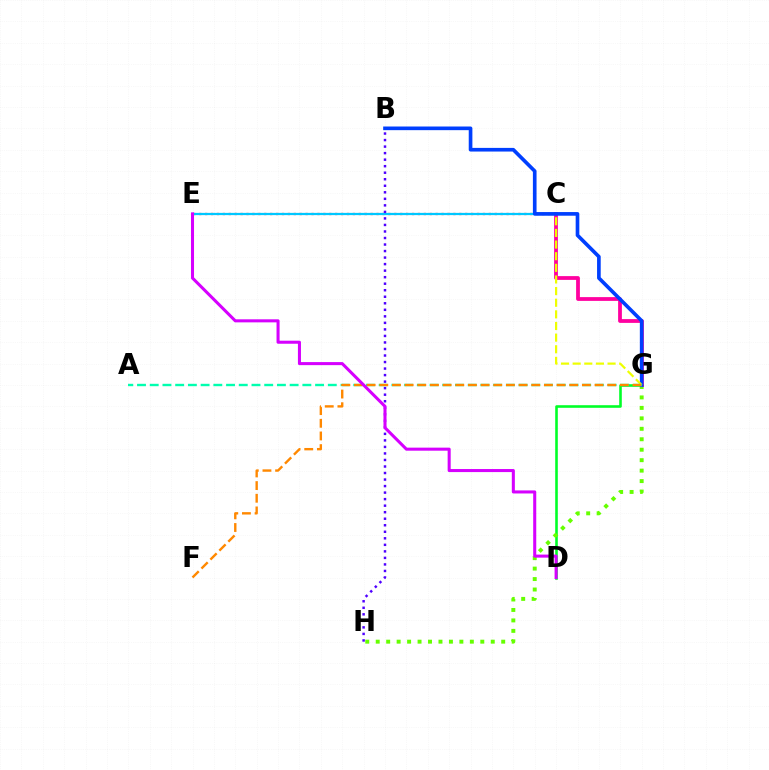{('D', 'G'): [{'color': '#00ff27', 'line_style': 'solid', 'thickness': 1.87}], ('C', 'E'): [{'color': '#ff0000', 'line_style': 'dotted', 'thickness': 1.61}, {'color': '#00c7ff', 'line_style': 'solid', 'thickness': 1.62}], ('G', 'H'): [{'color': '#66ff00', 'line_style': 'dotted', 'thickness': 2.84}], ('C', 'G'): [{'color': '#ff00a0', 'line_style': 'solid', 'thickness': 2.71}, {'color': '#eeff00', 'line_style': 'dashed', 'thickness': 1.58}], ('B', 'G'): [{'color': '#003fff', 'line_style': 'solid', 'thickness': 2.63}], ('A', 'G'): [{'color': '#00ffaf', 'line_style': 'dashed', 'thickness': 1.73}], ('B', 'H'): [{'color': '#4f00ff', 'line_style': 'dotted', 'thickness': 1.77}], ('F', 'G'): [{'color': '#ff8800', 'line_style': 'dashed', 'thickness': 1.72}], ('D', 'E'): [{'color': '#d600ff', 'line_style': 'solid', 'thickness': 2.2}]}